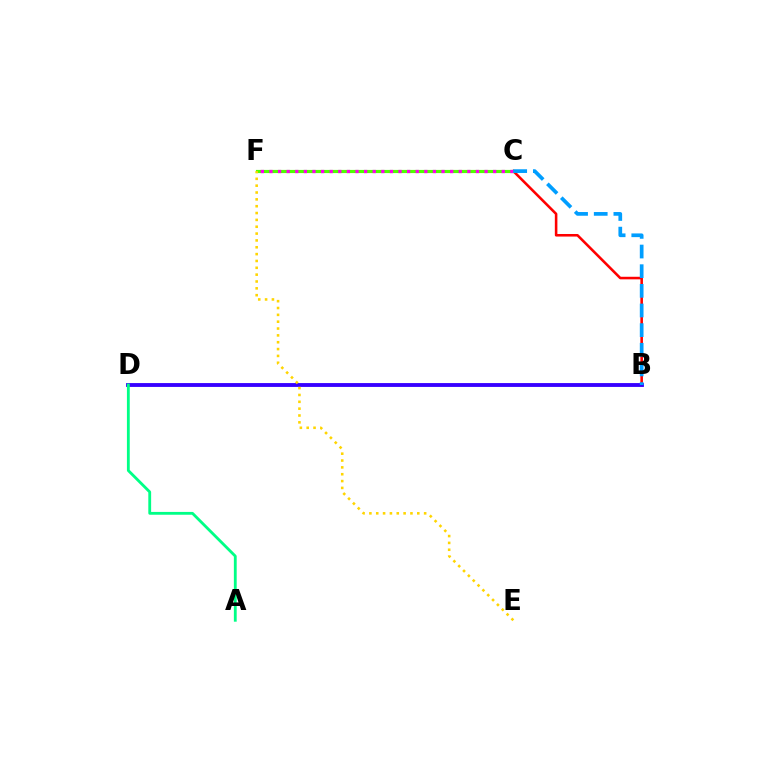{('B', 'C'): [{'color': '#ff0000', 'line_style': 'solid', 'thickness': 1.85}, {'color': '#009eff', 'line_style': 'dashed', 'thickness': 2.67}], ('C', 'F'): [{'color': '#4fff00', 'line_style': 'solid', 'thickness': 2.28}, {'color': '#ff00ed', 'line_style': 'dotted', 'thickness': 2.34}], ('B', 'D'): [{'color': '#3700ff', 'line_style': 'solid', 'thickness': 2.77}], ('E', 'F'): [{'color': '#ffd500', 'line_style': 'dotted', 'thickness': 1.86}], ('A', 'D'): [{'color': '#00ff86', 'line_style': 'solid', 'thickness': 2.03}]}